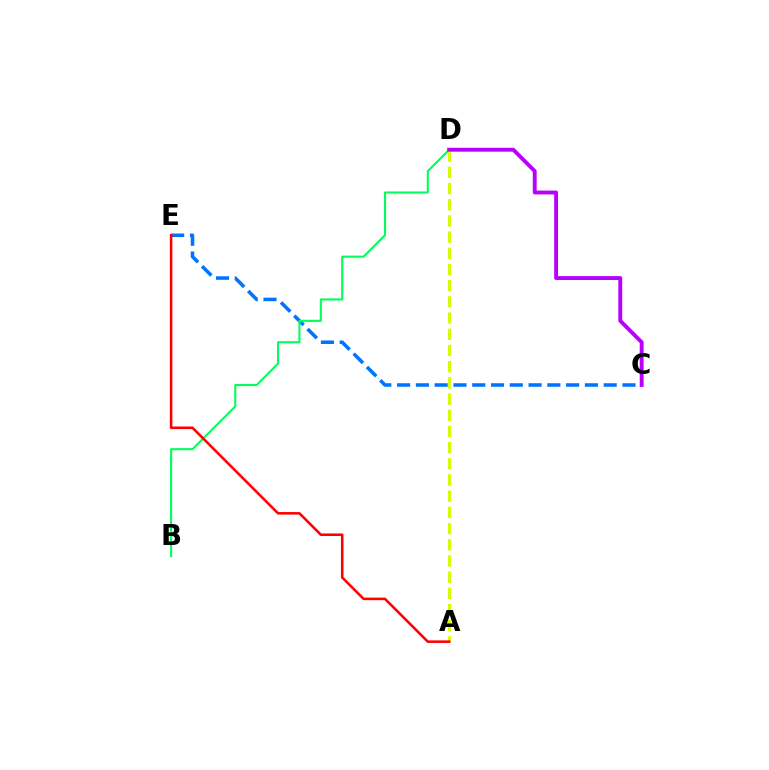{('C', 'E'): [{'color': '#0074ff', 'line_style': 'dashed', 'thickness': 2.55}], ('B', 'D'): [{'color': '#00ff5c', 'line_style': 'solid', 'thickness': 1.51}], ('A', 'D'): [{'color': '#d1ff00', 'line_style': 'dashed', 'thickness': 2.2}], ('C', 'D'): [{'color': '#b900ff', 'line_style': 'solid', 'thickness': 2.79}], ('A', 'E'): [{'color': '#ff0000', 'line_style': 'solid', 'thickness': 1.84}]}